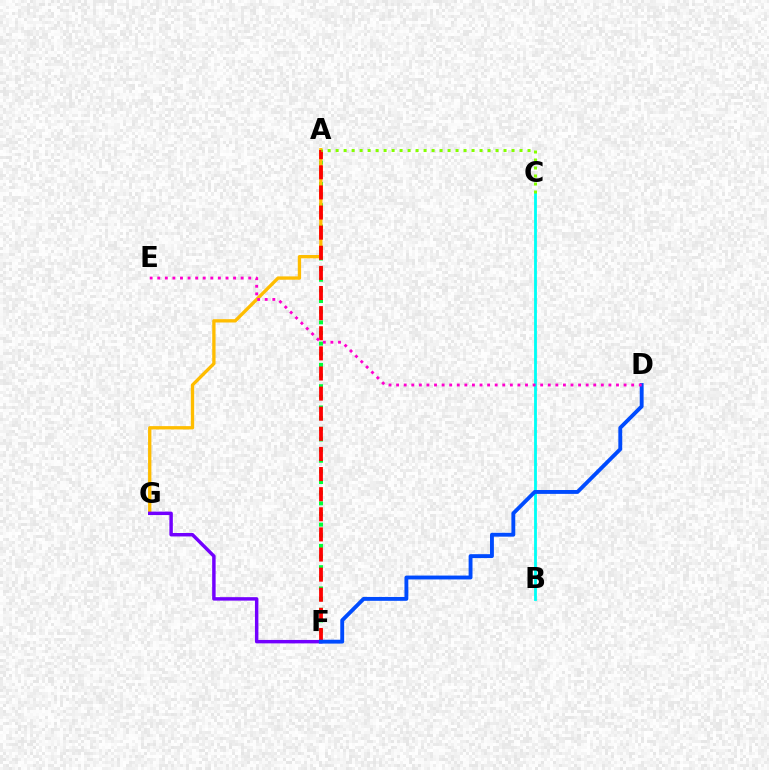{('A', 'F'): [{'color': '#00ff39', 'line_style': 'dotted', 'thickness': 2.89}, {'color': '#ff0000', 'line_style': 'dashed', 'thickness': 2.73}], ('B', 'C'): [{'color': '#00fff6', 'line_style': 'solid', 'thickness': 2.03}], ('A', 'G'): [{'color': '#ffbd00', 'line_style': 'solid', 'thickness': 2.39}], ('F', 'G'): [{'color': '#7200ff', 'line_style': 'solid', 'thickness': 2.49}], ('D', 'F'): [{'color': '#004bff', 'line_style': 'solid', 'thickness': 2.79}], ('D', 'E'): [{'color': '#ff00cf', 'line_style': 'dotted', 'thickness': 2.06}], ('A', 'C'): [{'color': '#84ff00', 'line_style': 'dotted', 'thickness': 2.17}]}